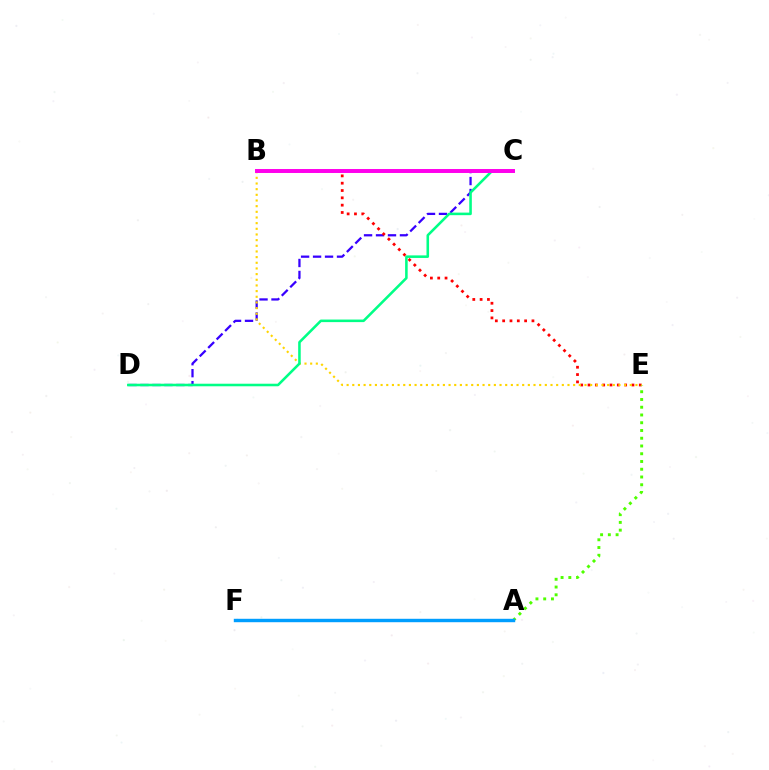{('C', 'D'): [{'color': '#3700ff', 'line_style': 'dashed', 'thickness': 1.63}, {'color': '#00ff86', 'line_style': 'solid', 'thickness': 1.85}], ('B', 'E'): [{'color': '#ff0000', 'line_style': 'dotted', 'thickness': 1.99}, {'color': '#ffd500', 'line_style': 'dotted', 'thickness': 1.54}], ('A', 'E'): [{'color': '#4fff00', 'line_style': 'dotted', 'thickness': 2.11}], ('A', 'F'): [{'color': '#009eff', 'line_style': 'solid', 'thickness': 2.46}], ('B', 'C'): [{'color': '#ff00ed', 'line_style': 'solid', 'thickness': 2.85}]}